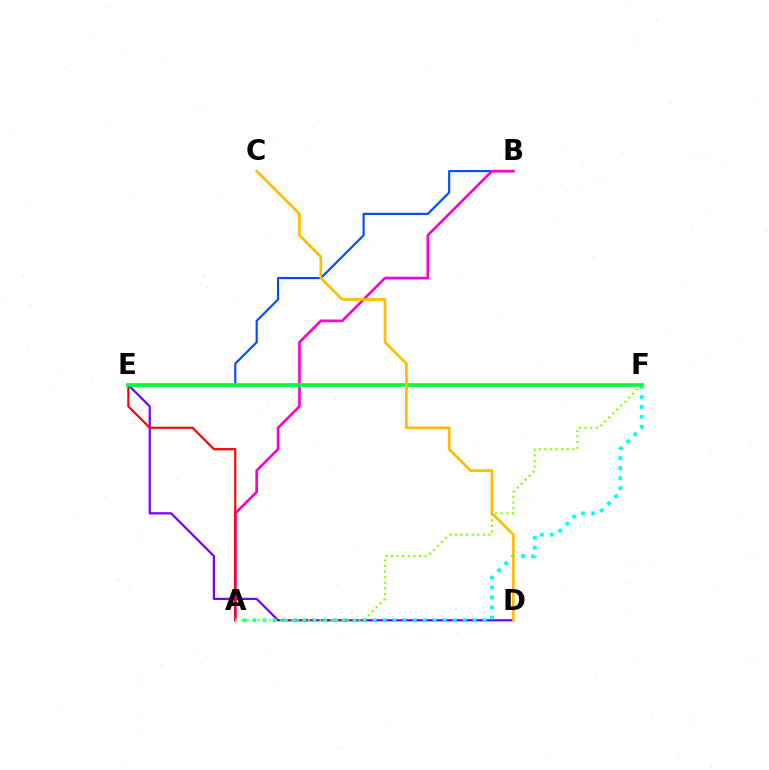{('B', 'E'): [{'color': '#004bff', 'line_style': 'solid', 'thickness': 1.55}], ('D', 'E'): [{'color': '#7200ff', 'line_style': 'solid', 'thickness': 1.58}], ('A', 'B'): [{'color': '#ff00cf', 'line_style': 'solid', 'thickness': 1.91}], ('A', 'E'): [{'color': '#ff0000', 'line_style': 'solid', 'thickness': 1.56}], ('A', 'F'): [{'color': '#00fff6', 'line_style': 'dotted', 'thickness': 2.72}, {'color': '#84ff00', 'line_style': 'dotted', 'thickness': 1.52}], ('E', 'F'): [{'color': '#00ff39', 'line_style': 'solid', 'thickness': 2.67}], ('C', 'D'): [{'color': '#ffbd00', 'line_style': 'solid', 'thickness': 1.95}]}